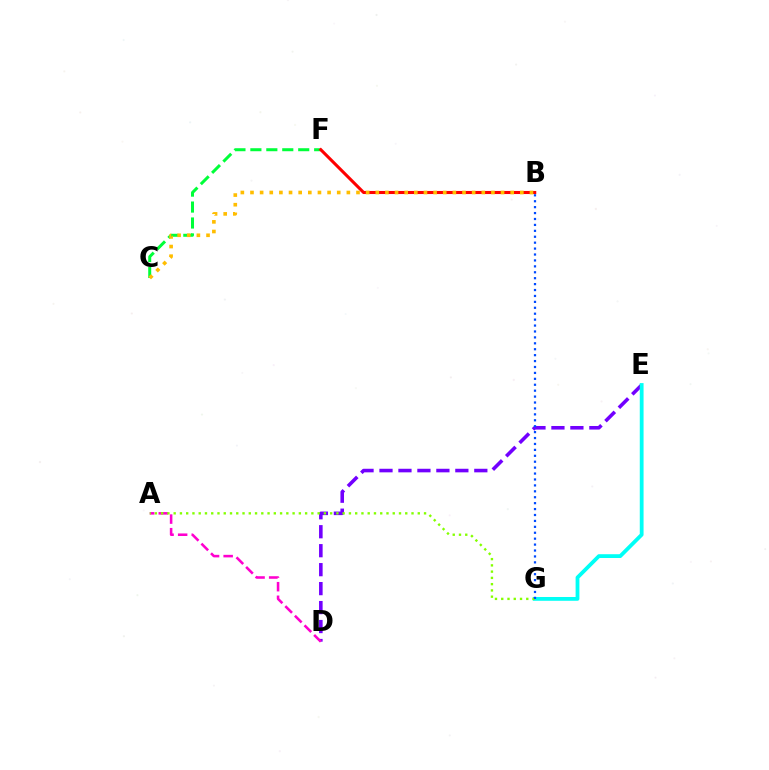{('D', 'E'): [{'color': '#7200ff', 'line_style': 'dashed', 'thickness': 2.58}], ('C', 'F'): [{'color': '#00ff39', 'line_style': 'dashed', 'thickness': 2.17}], ('A', 'D'): [{'color': '#ff00cf', 'line_style': 'dashed', 'thickness': 1.85}], ('E', 'G'): [{'color': '#00fff6', 'line_style': 'solid', 'thickness': 2.73}], ('B', 'F'): [{'color': '#ff0000', 'line_style': 'solid', 'thickness': 2.21}], ('B', 'C'): [{'color': '#ffbd00', 'line_style': 'dotted', 'thickness': 2.62}], ('A', 'G'): [{'color': '#84ff00', 'line_style': 'dotted', 'thickness': 1.7}], ('B', 'G'): [{'color': '#004bff', 'line_style': 'dotted', 'thickness': 1.61}]}